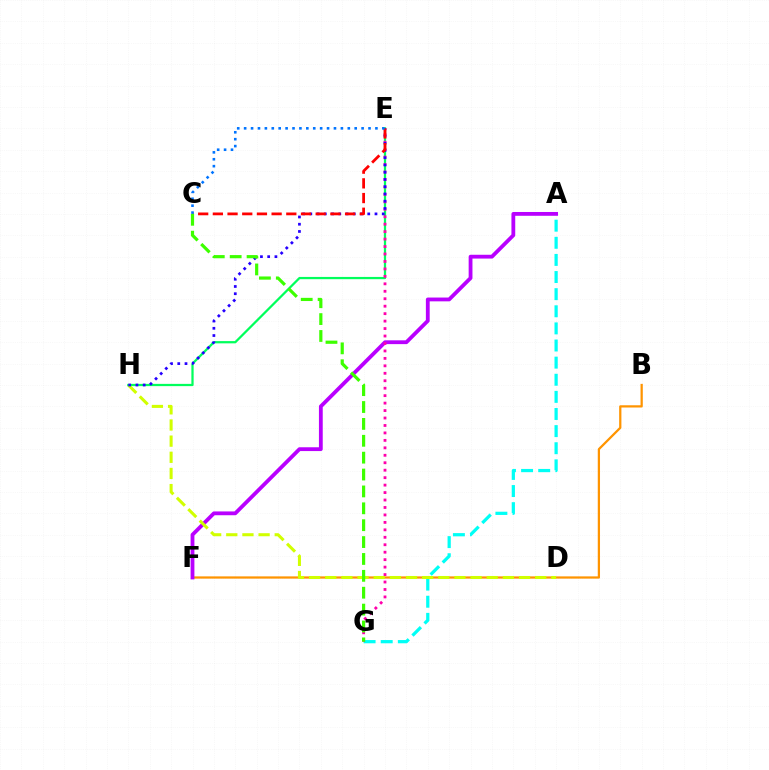{('A', 'G'): [{'color': '#00fff6', 'line_style': 'dashed', 'thickness': 2.33}], ('B', 'F'): [{'color': '#ff9400', 'line_style': 'solid', 'thickness': 1.62}], ('A', 'F'): [{'color': '#b900ff', 'line_style': 'solid', 'thickness': 2.74}], ('D', 'H'): [{'color': '#d1ff00', 'line_style': 'dashed', 'thickness': 2.19}], ('E', 'H'): [{'color': '#00ff5c', 'line_style': 'solid', 'thickness': 1.62}, {'color': '#2500ff', 'line_style': 'dotted', 'thickness': 1.97}], ('E', 'G'): [{'color': '#ff00ac', 'line_style': 'dotted', 'thickness': 2.03}], ('C', 'E'): [{'color': '#ff0000', 'line_style': 'dashed', 'thickness': 2.0}, {'color': '#0074ff', 'line_style': 'dotted', 'thickness': 1.88}], ('C', 'G'): [{'color': '#3dff00', 'line_style': 'dashed', 'thickness': 2.29}]}